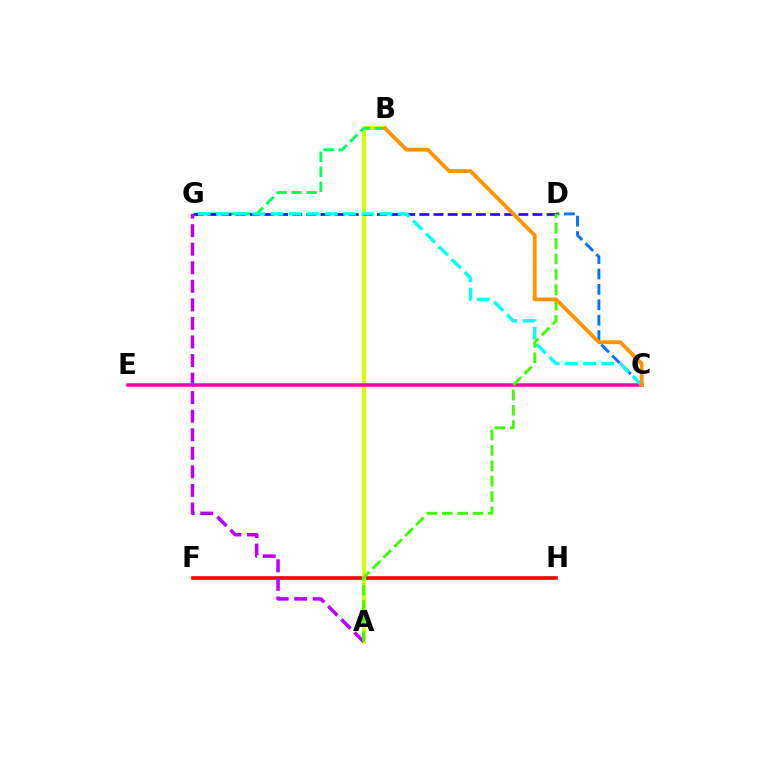{('F', 'H'): [{'color': '#ff0000', 'line_style': 'solid', 'thickness': 2.62}], ('A', 'B'): [{'color': '#d1ff00', 'line_style': 'solid', 'thickness': 2.76}], ('C', 'D'): [{'color': '#0074ff', 'line_style': 'dashed', 'thickness': 2.09}], ('C', 'E'): [{'color': '#ff00ac', 'line_style': 'solid', 'thickness': 2.53}], ('B', 'G'): [{'color': '#00ff5c', 'line_style': 'dashed', 'thickness': 2.03}], ('D', 'G'): [{'color': '#2500ff', 'line_style': 'dashed', 'thickness': 1.92}], ('C', 'G'): [{'color': '#00fff6', 'line_style': 'dashed', 'thickness': 2.47}], ('A', 'G'): [{'color': '#b900ff', 'line_style': 'dashed', 'thickness': 2.52}], ('A', 'D'): [{'color': '#3dff00', 'line_style': 'dashed', 'thickness': 2.09}], ('B', 'C'): [{'color': '#ff9400', 'line_style': 'solid', 'thickness': 2.75}]}